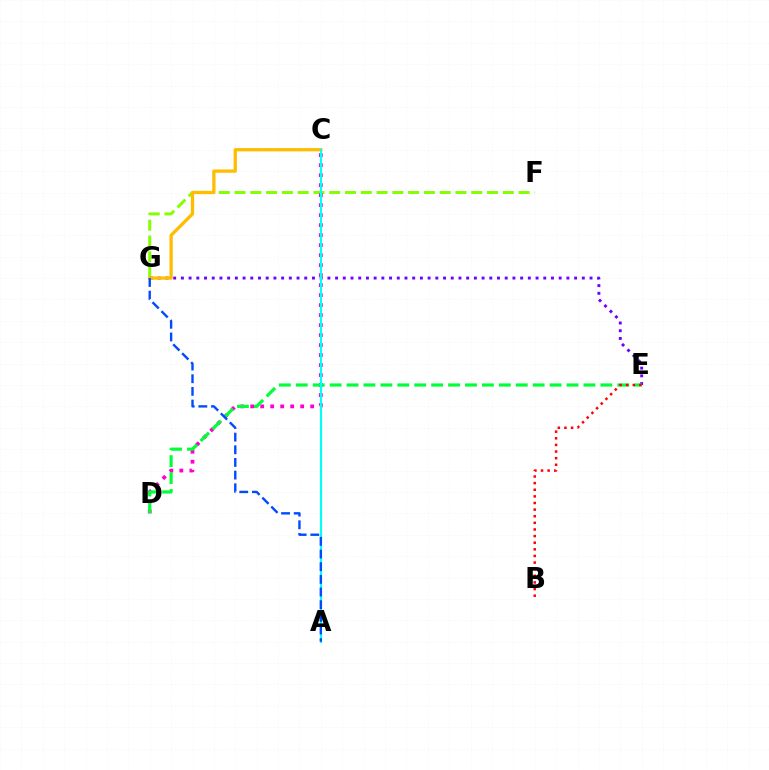{('F', 'G'): [{'color': '#84ff00', 'line_style': 'dashed', 'thickness': 2.14}], ('E', 'G'): [{'color': '#7200ff', 'line_style': 'dotted', 'thickness': 2.09}], ('C', 'D'): [{'color': '#ff00cf', 'line_style': 'dotted', 'thickness': 2.72}], ('D', 'E'): [{'color': '#00ff39', 'line_style': 'dashed', 'thickness': 2.3}], ('B', 'E'): [{'color': '#ff0000', 'line_style': 'dotted', 'thickness': 1.8}], ('C', 'G'): [{'color': '#ffbd00', 'line_style': 'solid', 'thickness': 2.37}], ('A', 'C'): [{'color': '#00fff6', 'line_style': 'solid', 'thickness': 1.54}], ('A', 'G'): [{'color': '#004bff', 'line_style': 'dashed', 'thickness': 1.72}]}